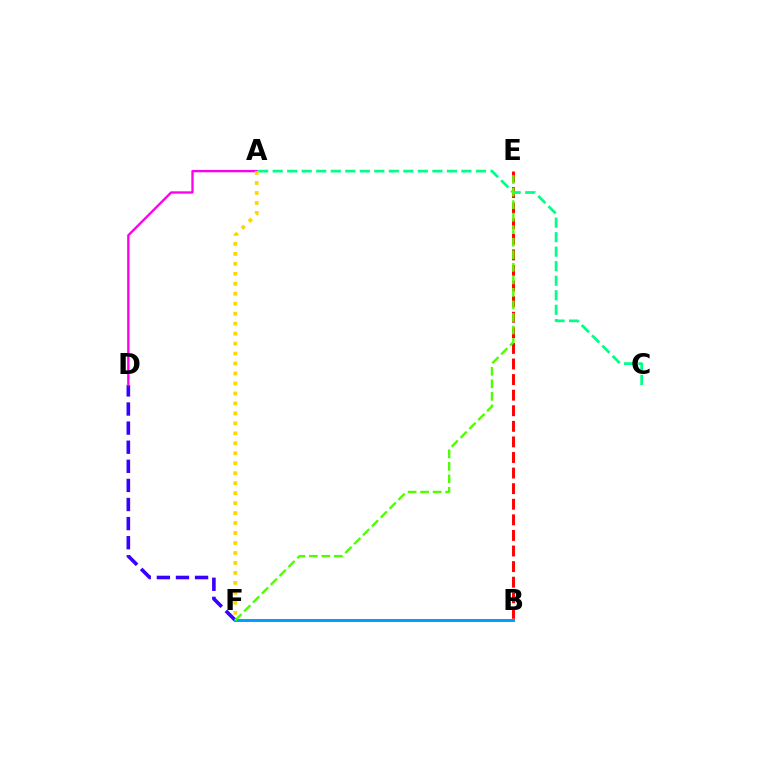{('D', 'F'): [{'color': '#3700ff', 'line_style': 'dashed', 'thickness': 2.59}], ('B', 'E'): [{'color': '#ff0000', 'line_style': 'dashed', 'thickness': 2.12}], ('B', 'F'): [{'color': '#009eff', 'line_style': 'solid', 'thickness': 2.13}], ('A', 'C'): [{'color': '#00ff86', 'line_style': 'dashed', 'thickness': 1.97}], ('E', 'F'): [{'color': '#4fff00', 'line_style': 'dashed', 'thickness': 1.7}], ('A', 'D'): [{'color': '#ff00ed', 'line_style': 'solid', 'thickness': 1.69}], ('A', 'F'): [{'color': '#ffd500', 'line_style': 'dotted', 'thickness': 2.71}]}